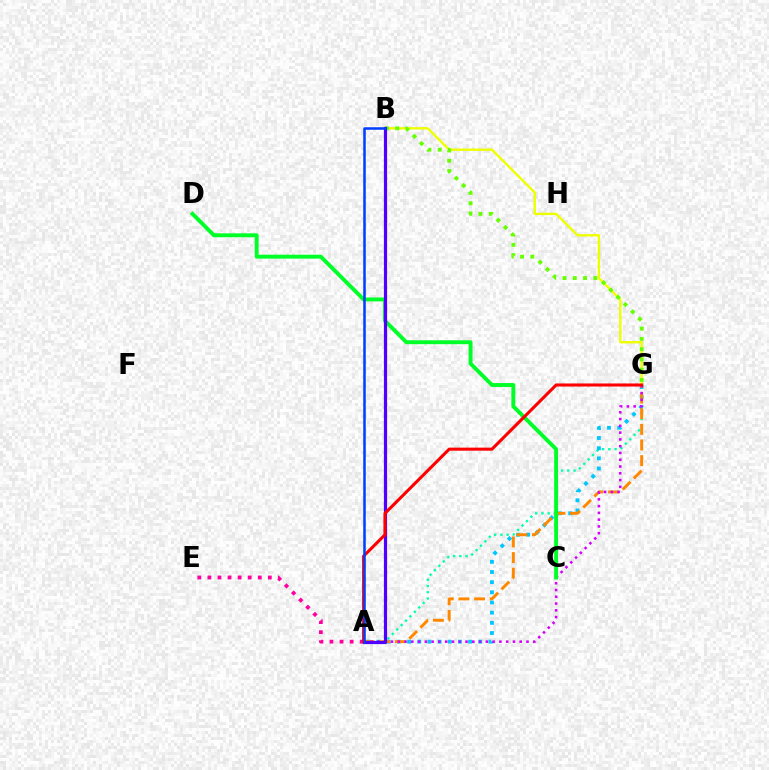{('A', 'G'): [{'color': '#00ffaf', 'line_style': 'dotted', 'thickness': 1.7}, {'color': '#00c7ff', 'line_style': 'dotted', 'thickness': 2.76}, {'color': '#ff8800', 'line_style': 'dashed', 'thickness': 2.12}, {'color': '#d600ff', 'line_style': 'dotted', 'thickness': 1.84}, {'color': '#ff0000', 'line_style': 'solid', 'thickness': 2.21}], ('B', 'G'): [{'color': '#eeff00', 'line_style': 'solid', 'thickness': 1.71}, {'color': '#66ff00', 'line_style': 'dotted', 'thickness': 2.79}], ('A', 'E'): [{'color': '#ff00a0', 'line_style': 'dotted', 'thickness': 2.74}], ('C', 'D'): [{'color': '#00ff27', 'line_style': 'solid', 'thickness': 2.81}], ('A', 'B'): [{'color': '#4f00ff', 'line_style': 'solid', 'thickness': 2.31}, {'color': '#003fff', 'line_style': 'solid', 'thickness': 1.82}]}